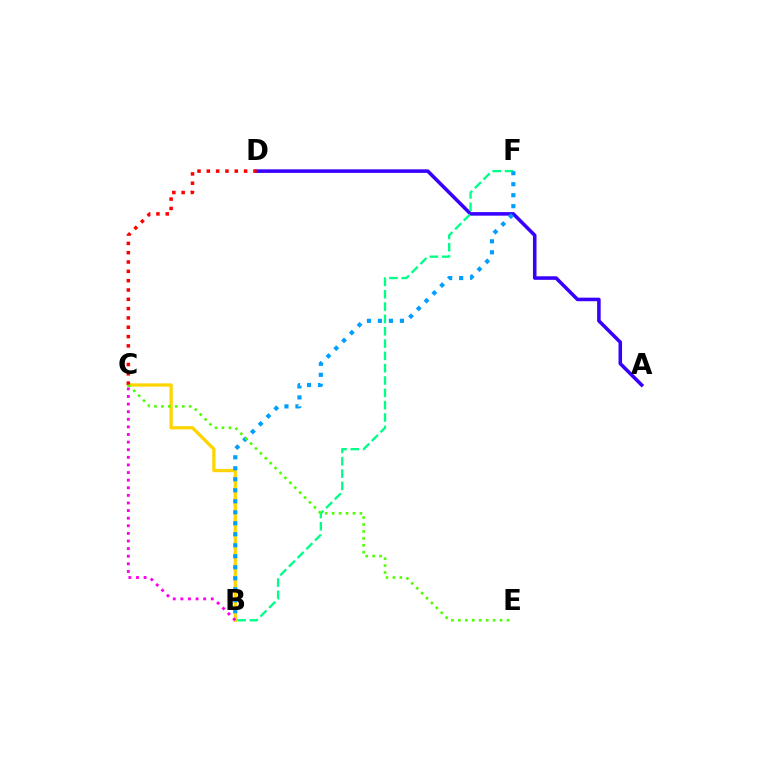{('A', 'D'): [{'color': '#3700ff', 'line_style': 'solid', 'thickness': 2.56}], ('B', 'C'): [{'color': '#ffd500', 'line_style': 'solid', 'thickness': 2.36}, {'color': '#ff00ed', 'line_style': 'dotted', 'thickness': 2.07}], ('C', 'D'): [{'color': '#ff0000', 'line_style': 'dotted', 'thickness': 2.53}], ('B', 'F'): [{'color': '#00ff86', 'line_style': 'dashed', 'thickness': 1.67}, {'color': '#009eff', 'line_style': 'dotted', 'thickness': 2.99}], ('C', 'E'): [{'color': '#4fff00', 'line_style': 'dotted', 'thickness': 1.88}]}